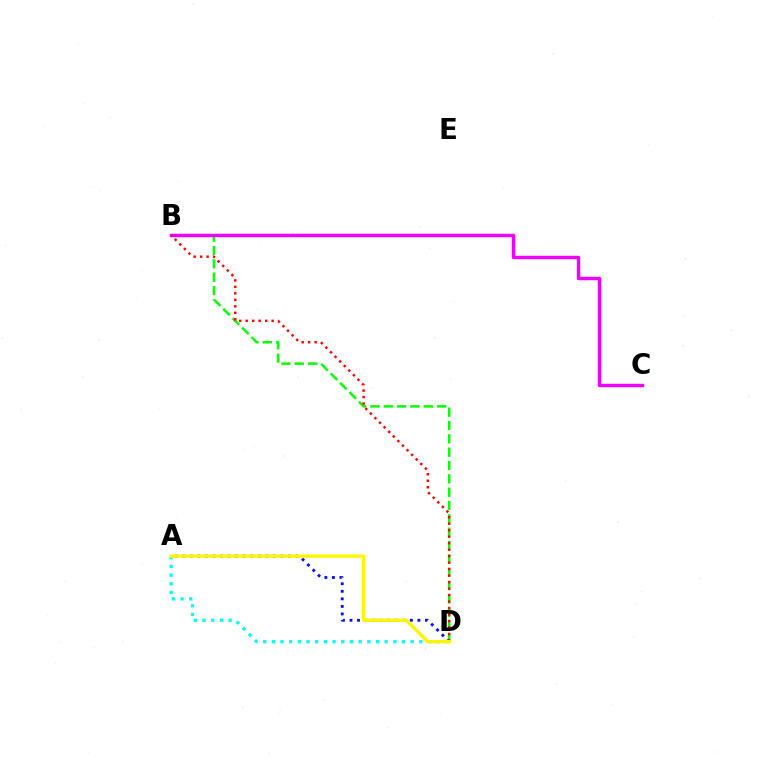{('B', 'D'): [{'color': '#08ff00', 'line_style': 'dashed', 'thickness': 1.81}, {'color': '#ff0000', 'line_style': 'dotted', 'thickness': 1.76}], ('A', 'D'): [{'color': '#0010ff', 'line_style': 'dotted', 'thickness': 2.05}, {'color': '#00fff6', 'line_style': 'dotted', 'thickness': 2.36}, {'color': '#fcf500', 'line_style': 'solid', 'thickness': 2.42}], ('B', 'C'): [{'color': '#ee00ff', 'line_style': 'solid', 'thickness': 2.48}]}